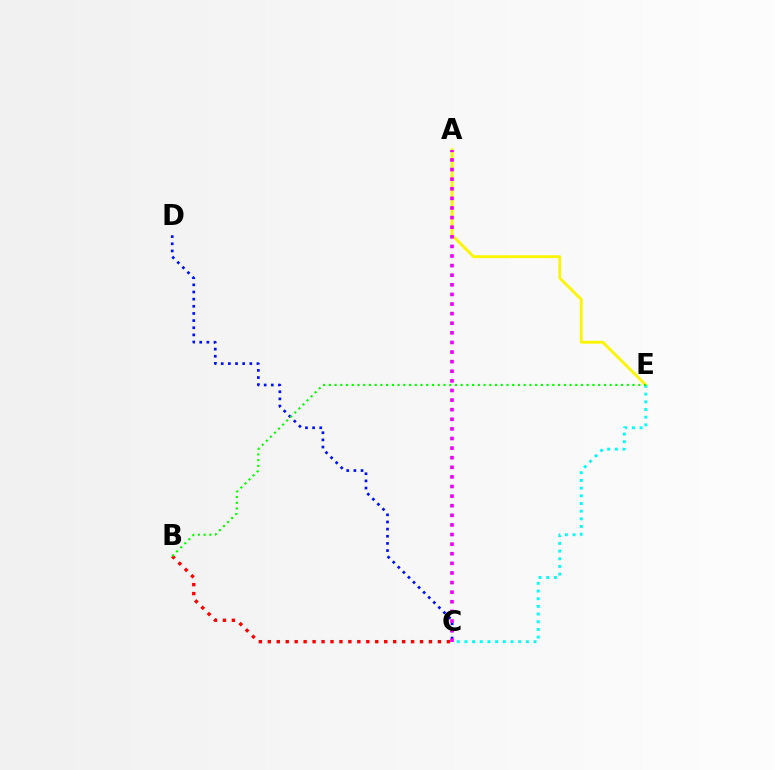{('A', 'E'): [{'color': '#fcf500', 'line_style': 'solid', 'thickness': 2.04}], ('C', 'E'): [{'color': '#00fff6', 'line_style': 'dotted', 'thickness': 2.09}], ('B', 'C'): [{'color': '#ff0000', 'line_style': 'dotted', 'thickness': 2.43}], ('C', 'D'): [{'color': '#0010ff', 'line_style': 'dotted', 'thickness': 1.94}], ('A', 'C'): [{'color': '#ee00ff', 'line_style': 'dotted', 'thickness': 2.61}], ('B', 'E'): [{'color': '#08ff00', 'line_style': 'dotted', 'thickness': 1.56}]}